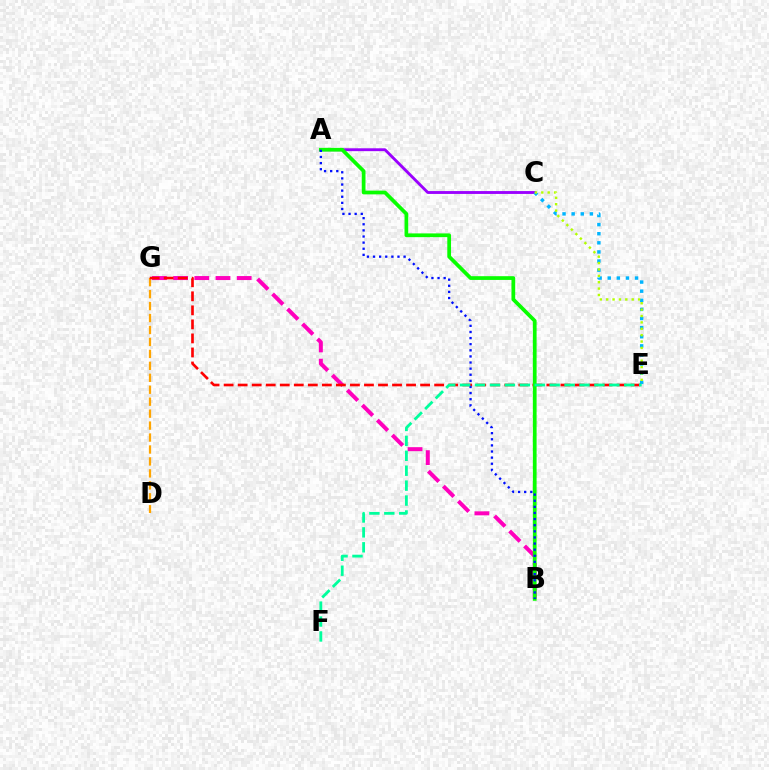{('D', 'G'): [{'color': '#ffa500', 'line_style': 'dashed', 'thickness': 1.62}], ('A', 'C'): [{'color': '#9b00ff', 'line_style': 'solid', 'thickness': 2.06}], ('C', 'E'): [{'color': '#00b5ff', 'line_style': 'dotted', 'thickness': 2.48}, {'color': '#b3ff00', 'line_style': 'dotted', 'thickness': 1.73}], ('B', 'G'): [{'color': '#ff00bd', 'line_style': 'dashed', 'thickness': 2.88}], ('E', 'G'): [{'color': '#ff0000', 'line_style': 'dashed', 'thickness': 1.91}], ('A', 'B'): [{'color': '#08ff00', 'line_style': 'solid', 'thickness': 2.69}, {'color': '#0010ff', 'line_style': 'dotted', 'thickness': 1.66}], ('E', 'F'): [{'color': '#00ff9d', 'line_style': 'dashed', 'thickness': 2.03}]}